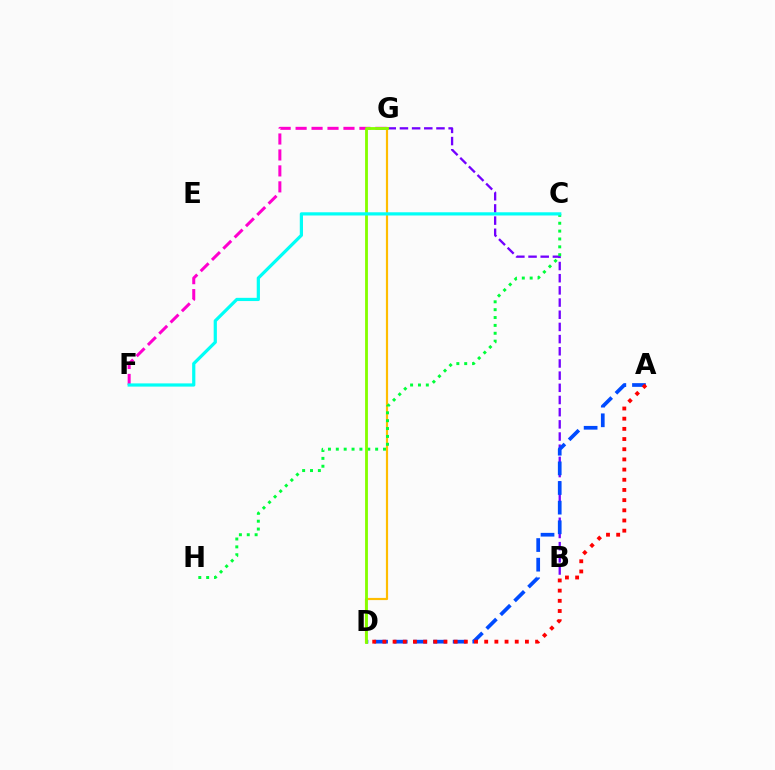{('B', 'G'): [{'color': '#7200ff', 'line_style': 'dashed', 'thickness': 1.65}], ('D', 'G'): [{'color': '#ffbd00', 'line_style': 'solid', 'thickness': 1.58}, {'color': '#84ff00', 'line_style': 'solid', 'thickness': 2.04}], ('F', 'G'): [{'color': '#ff00cf', 'line_style': 'dashed', 'thickness': 2.17}], ('A', 'D'): [{'color': '#004bff', 'line_style': 'dashed', 'thickness': 2.67}, {'color': '#ff0000', 'line_style': 'dotted', 'thickness': 2.77}], ('C', 'H'): [{'color': '#00ff39', 'line_style': 'dotted', 'thickness': 2.14}], ('C', 'F'): [{'color': '#00fff6', 'line_style': 'solid', 'thickness': 2.31}]}